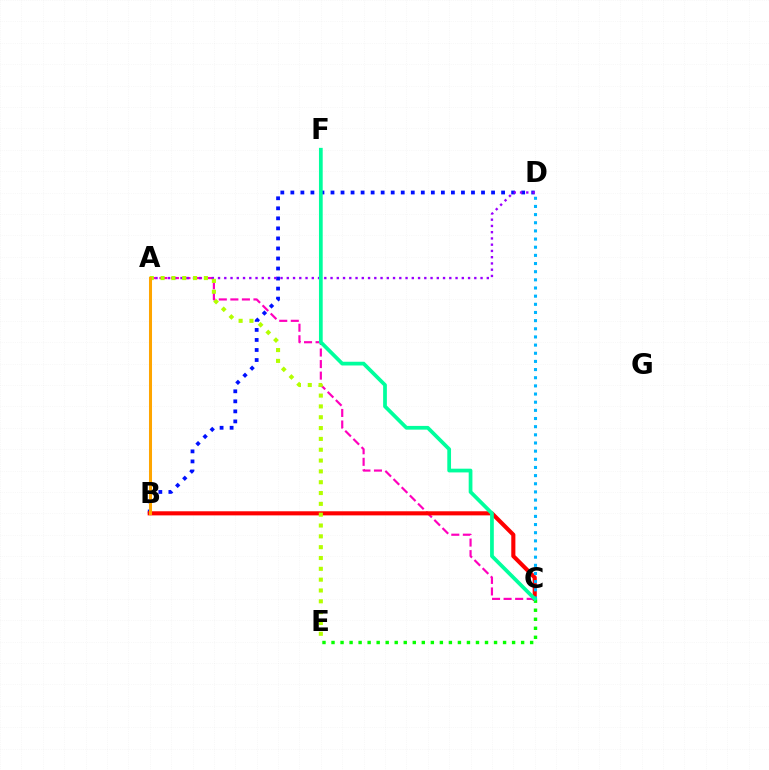{('A', 'C'): [{'color': '#ff00bd', 'line_style': 'dashed', 'thickness': 1.57}], ('B', 'D'): [{'color': '#0010ff', 'line_style': 'dotted', 'thickness': 2.73}], ('B', 'C'): [{'color': '#ff0000', 'line_style': 'solid', 'thickness': 2.95}], ('A', 'D'): [{'color': '#9b00ff', 'line_style': 'dotted', 'thickness': 1.7}], ('A', 'E'): [{'color': '#b3ff00', 'line_style': 'dotted', 'thickness': 2.94}], ('C', 'D'): [{'color': '#00b5ff', 'line_style': 'dotted', 'thickness': 2.22}], ('C', 'E'): [{'color': '#08ff00', 'line_style': 'dotted', 'thickness': 2.45}], ('A', 'B'): [{'color': '#ffa500', 'line_style': 'solid', 'thickness': 2.19}], ('C', 'F'): [{'color': '#00ff9d', 'line_style': 'solid', 'thickness': 2.69}]}